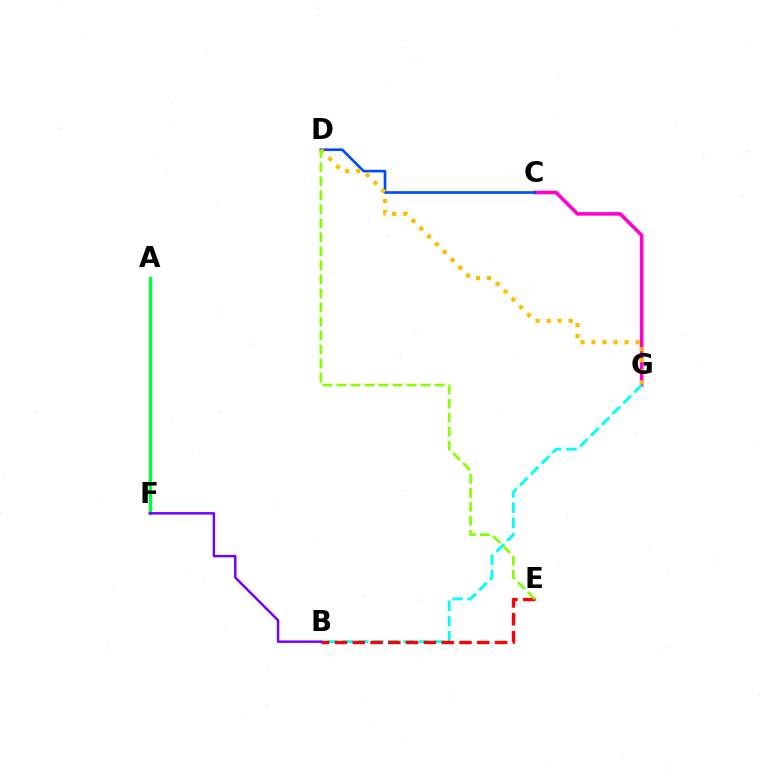{('C', 'G'): [{'color': '#ff00cf', 'line_style': 'solid', 'thickness': 2.56}], ('C', 'D'): [{'color': '#004bff', 'line_style': 'solid', 'thickness': 1.91}], ('D', 'G'): [{'color': '#ffbd00', 'line_style': 'dotted', 'thickness': 3.0}], ('B', 'G'): [{'color': '#00fff6', 'line_style': 'dashed', 'thickness': 2.07}], ('A', 'F'): [{'color': '#00ff39', 'line_style': 'solid', 'thickness': 2.43}], ('B', 'E'): [{'color': '#ff0000', 'line_style': 'dashed', 'thickness': 2.42}], ('B', 'F'): [{'color': '#7200ff', 'line_style': 'solid', 'thickness': 1.76}], ('D', 'E'): [{'color': '#84ff00', 'line_style': 'dashed', 'thickness': 1.91}]}